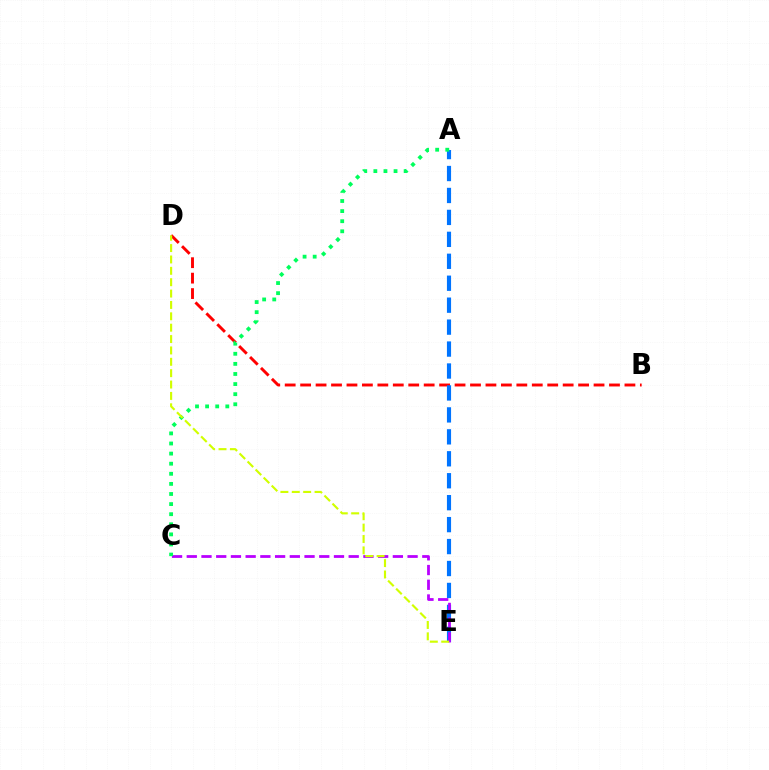{('B', 'D'): [{'color': '#ff0000', 'line_style': 'dashed', 'thickness': 2.1}], ('A', 'E'): [{'color': '#0074ff', 'line_style': 'dashed', 'thickness': 2.98}], ('C', 'E'): [{'color': '#b900ff', 'line_style': 'dashed', 'thickness': 2.0}], ('A', 'C'): [{'color': '#00ff5c', 'line_style': 'dotted', 'thickness': 2.74}], ('D', 'E'): [{'color': '#d1ff00', 'line_style': 'dashed', 'thickness': 1.54}]}